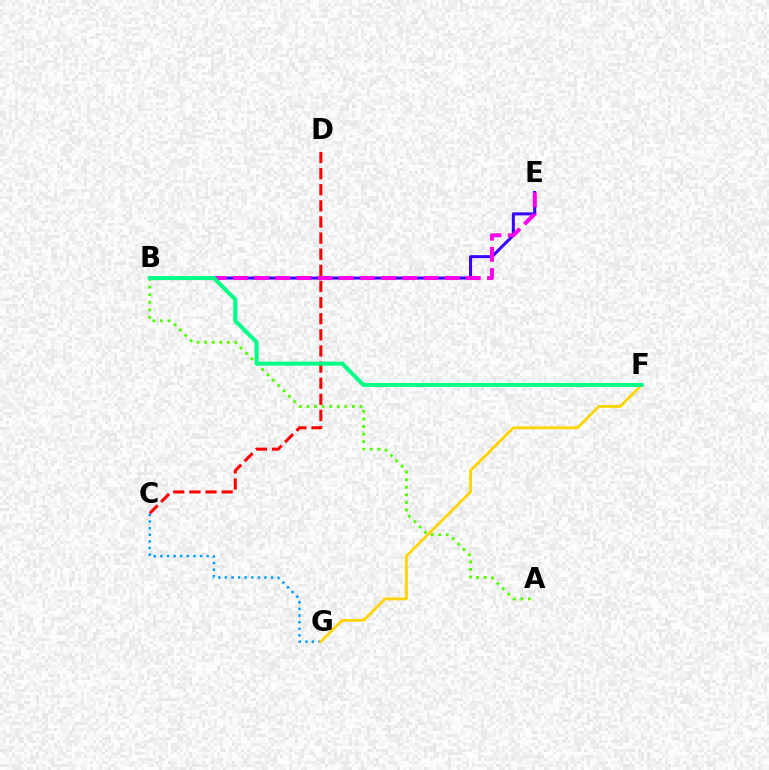{('C', 'G'): [{'color': '#009eff', 'line_style': 'dotted', 'thickness': 1.79}], ('B', 'E'): [{'color': '#3700ff', 'line_style': 'solid', 'thickness': 2.18}, {'color': '#ff00ed', 'line_style': 'dashed', 'thickness': 2.88}], ('A', 'B'): [{'color': '#4fff00', 'line_style': 'dotted', 'thickness': 2.06}], ('F', 'G'): [{'color': '#ffd500', 'line_style': 'solid', 'thickness': 2.04}], ('C', 'D'): [{'color': '#ff0000', 'line_style': 'dashed', 'thickness': 2.19}], ('B', 'F'): [{'color': '#00ff86', 'line_style': 'solid', 'thickness': 2.91}]}